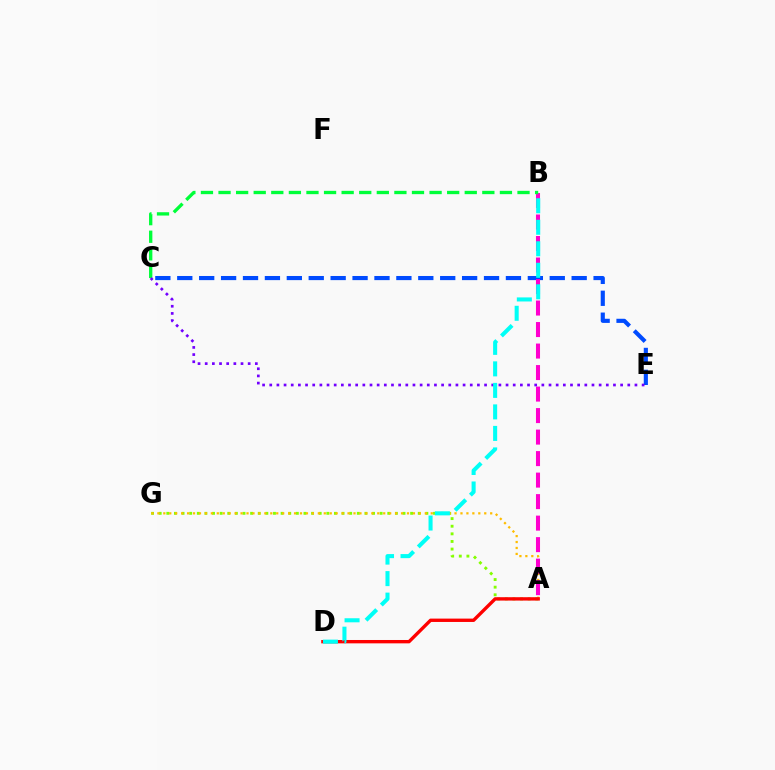{('A', 'G'): [{'color': '#84ff00', 'line_style': 'dotted', 'thickness': 2.07}, {'color': '#ffbd00', 'line_style': 'dotted', 'thickness': 1.61}], ('C', 'E'): [{'color': '#004bff', 'line_style': 'dashed', 'thickness': 2.98}, {'color': '#7200ff', 'line_style': 'dotted', 'thickness': 1.95}], ('A', 'D'): [{'color': '#ff0000', 'line_style': 'solid', 'thickness': 2.42}], ('A', 'B'): [{'color': '#ff00cf', 'line_style': 'dashed', 'thickness': 2.92}], ('B', 'C'): [{'color': '#00ff39', 'line_style': 'dashed', 'thickness': 2.39}], ('B', 'D'): [{'color': '#00fff6', 'line_style': 'dashed', 'thickness': 2.92}]}